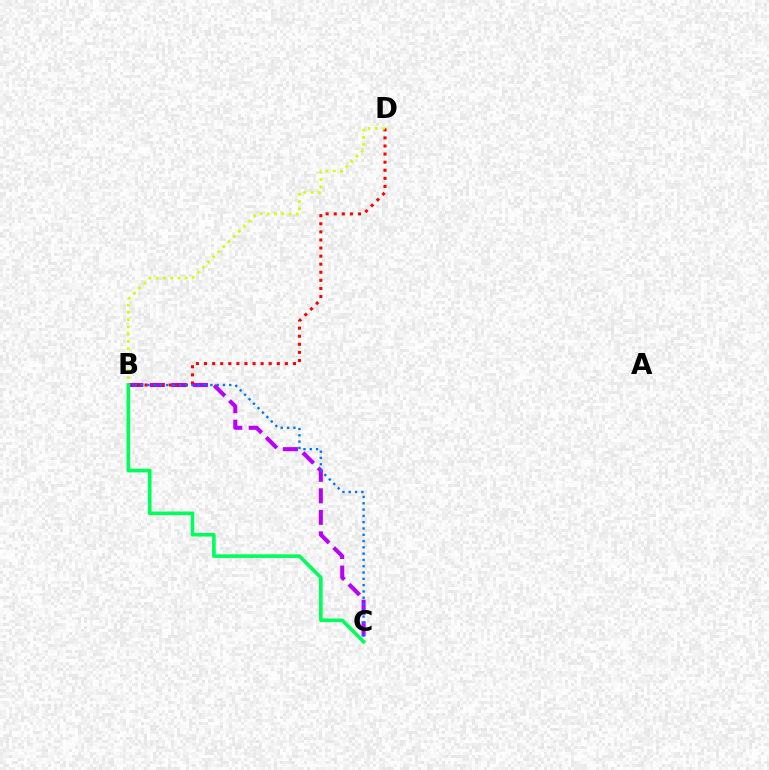{('B', 'C'): [{'color': '#b900ff', 'line_style': 'dashed', 'thickness': 2.92}, {'color': '#0074ff', 'line_style': 'dotted', 'thickness': 1.71}, {'color': '#00ff5c', 'line_style': 'solid', 'thickness': 2.61}], ('B', 'D'): [{'color': '#ff0000', 'line_style': 'dotted', 'thickness': 2.2}, {'color': '#d1ff00', 'line_style': 'dotted', 'thickness': 1.97}]}